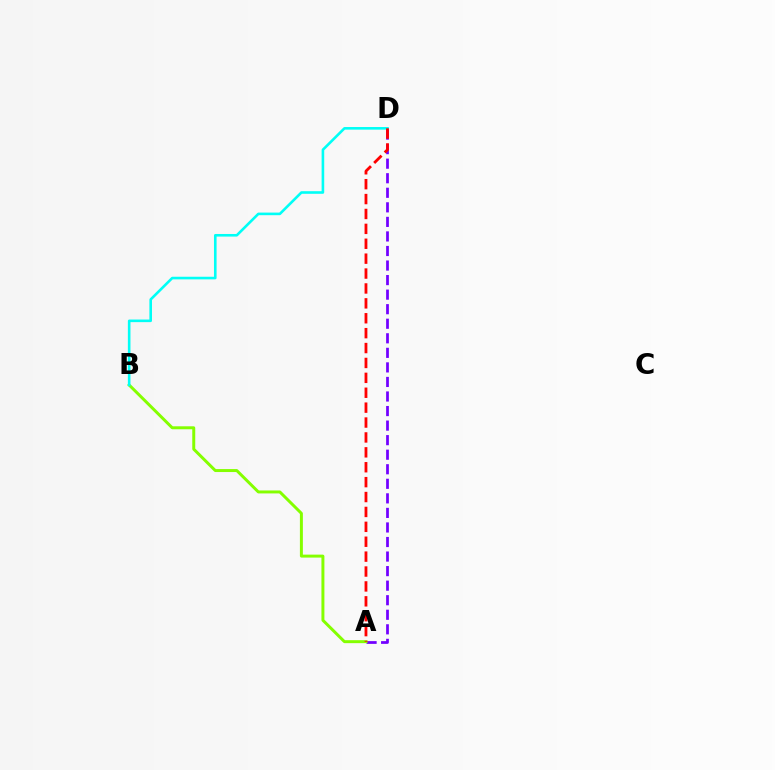{('A', 'D'): [{'color': '#7200ff', 'line_style': 'dashed', 'thickness': 1.98}, {'color': '#ff0000', 'line_style': 'dashed', 'thickness': 2.02}], ('A', 'B'): [{'color': '#84ff00', 'line_style': 'solid', 'thickness': 2.14}], ('B', 'D'): [{'color': '#00fff6', 'line_style': 'solid', 'thickness': 1.88}]}